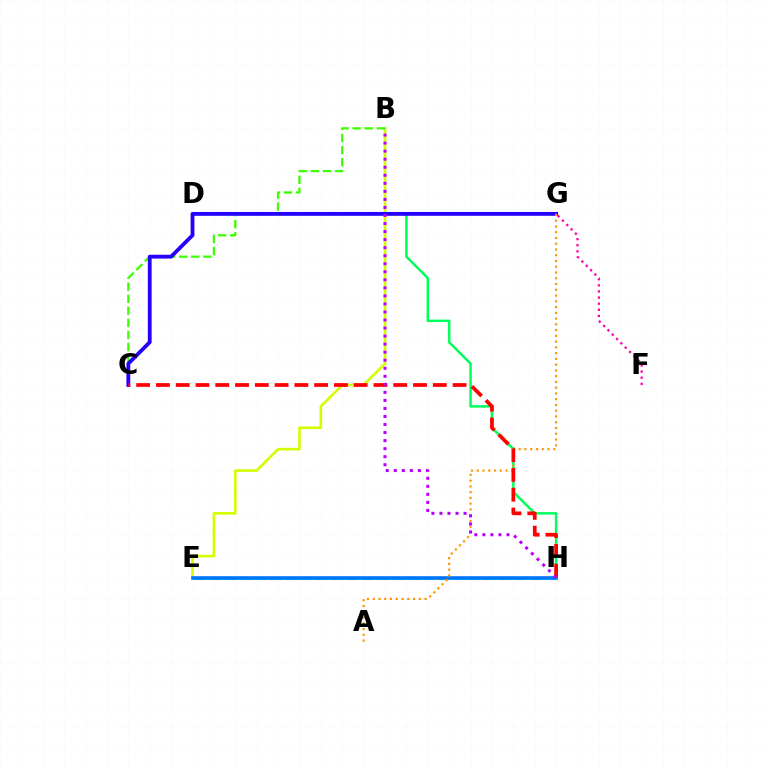{('D', 'H'): [{'color': '#00ff5c', 'line_style': 'solid', 'thickness': 1.79}], ('B', 'E'): [{'color': '#d1ff00', 'line_style': 'solid', 'thickness': 1.9}], ('E', 'H'): [{'color': '#00fff6', 'line_style': 'dashed', 'thickness': 2.08}, {'color': '#0074ff', 'line_style': 'solid', 'thickness': 2.59}], ('B', 'C'): [{'color': '#3dff00', 'line_style': 'dashed', 'thickness': 1.64}], ('F', 'G'): [{'color': '#ff00ac', 'line_style': 'dotted', 'thickness': 1.66}], ('C', 'G'): [{'color': '#2500ff', 'line_style': 'solid', 'thickness': 2.75}], ('A', 'G'): [{'color': '#ff9400', 'line_style': 'dotted', 'thickness': 1.56}], ('C', 'H'): [{'color': '#ff0000', 'line_style': 'dashed', 'thickness': 2.69}], ('B', 'H'): [{'color': '#b900ff', 'line_style': 'dotted', 'thickness': 2.18}]}